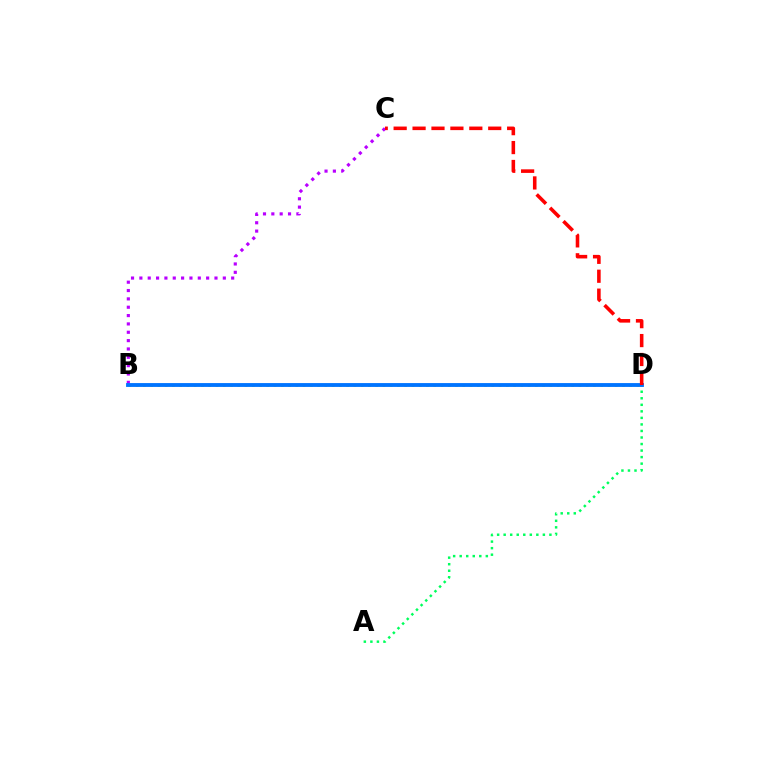{('A', 'D'): [{'color': '#00ff5c', 'line_style': 'dotted', 'thickness': 1.78}], ('B', 'D'): [{'color': '#d1ff00', 'line_style': 'dotted', 'thickness': 1.97}, {'color': '#0074ff', 'line_style': 'solid', 'thickness': 2.77}], ('B', 'C'): [{'color': '#b900ff', 'line_style': 'dotted', 'thickness': 2.27}], ('C', 'D'): [{'color': '#ff0000', 'line_style': 'dashed', 'thickness': 2.57}]}